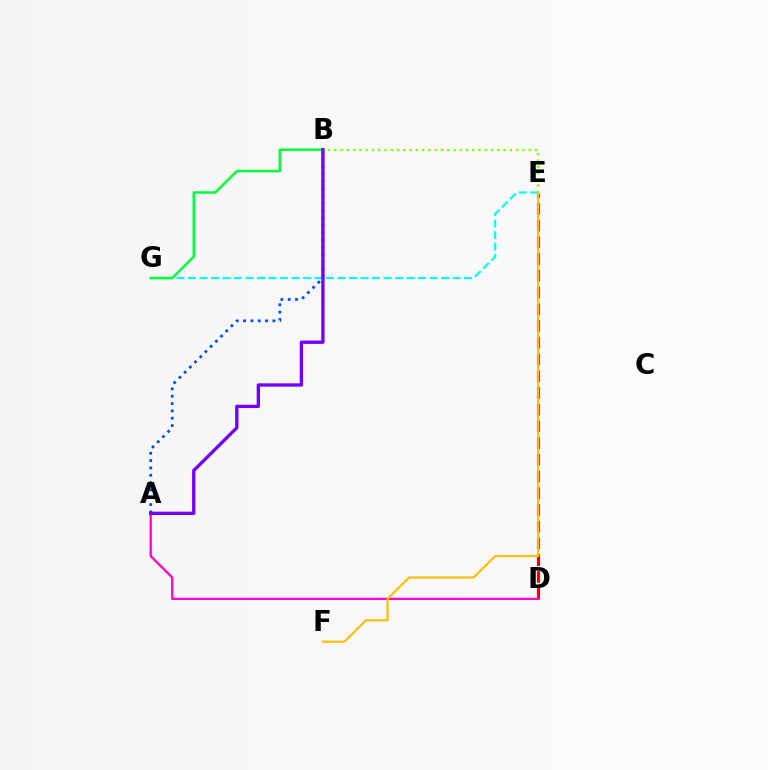{('E', 'G'): [{'color': '#00fff6', 'line_style': 'dashed', 'thickness': 1.56}], ('B', 'G'): [{'color': '#00ff39', 'line_style': 'solid', 'thickness': 1.79}], ('D', 'E'): [{'color': '#ff0000', 'line_style': 'dashed', 'thickness': 2.27}], ('A', 'B'): [{'color': '#004bff', 'line_style': 'dotted', 'thickness': 1.99}, {'color': '#7200ff', 'line_style': 'solid', 'thickness': 2.39}], ('A', 'D'): [{'color': '#ff00cf', 'line_style': 'solid', 'thickness': 1.62}], ('B', 'E'): [{'color': '#84ff00', 'line_style': 'dotted', 'thickness': 1.7}], ('E', 'F'): [{'color': '#ffbd00', 'line_style': 'solid', 'thickness': 1.54}]}